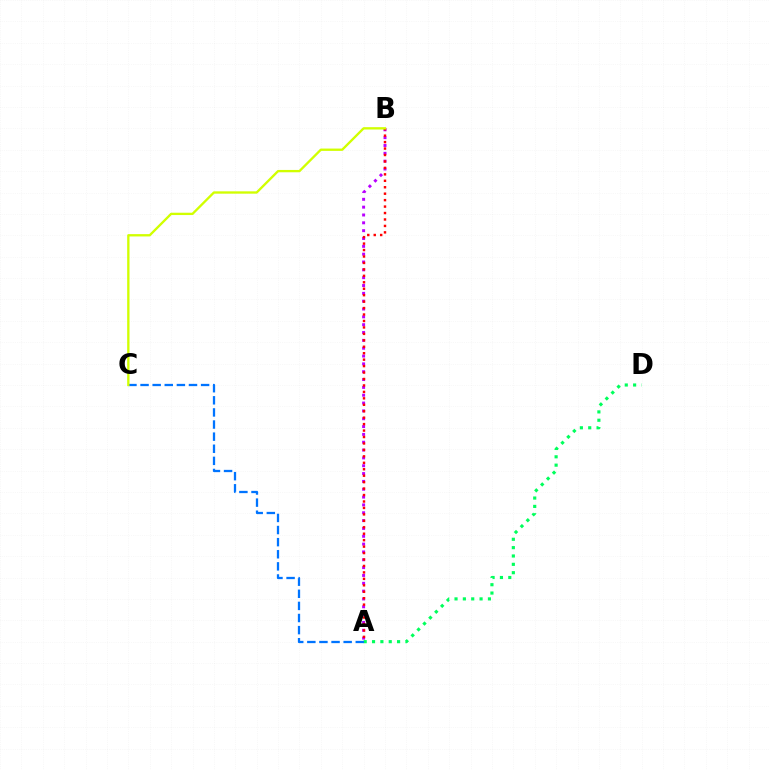{('A', 'B'): [{'color': '#b900ff', 'line_style': 'dotted', 'thickness': 2.13}, {'color': '#ff0000', 'line_style': 'dotted', 'thickness': 1.75}], ('A', 'D'): [{'color': '#00ff5c', 'line_style': 'dotted', 'thickness': 2.27}], ('A', 'C'): [{'color': '#0074ff', 'line_style': 'dashed', 'thickness': 1.64}], ('B', 'C'): [{'color': '#d1ff00', 'line_style': 'solid', 'thickness': 1.68}]}